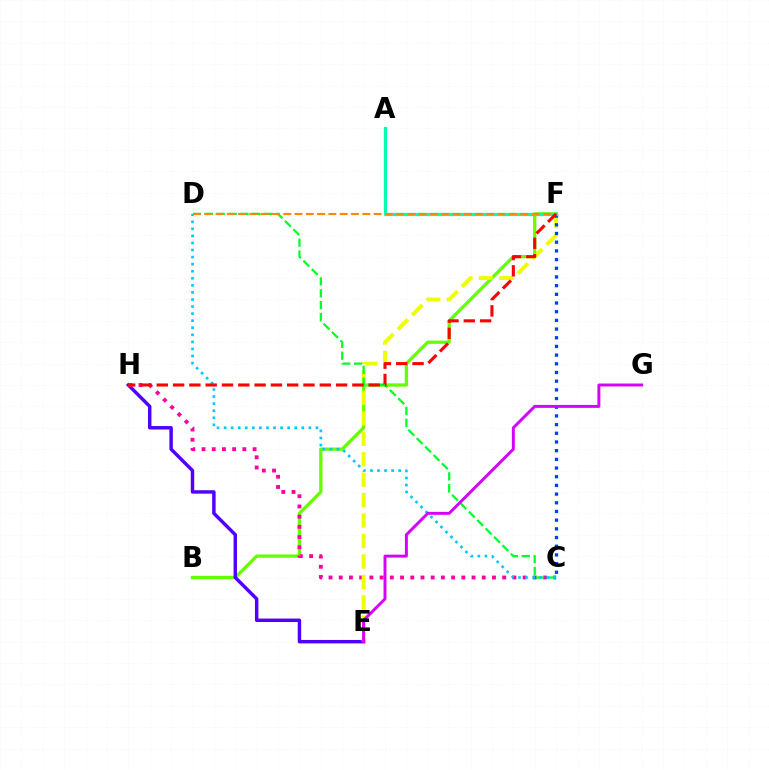{('B', 'F'): [{'color': '#66ff00', 'line_style': 'solid', 'thickness': 2.38}], ('E', 'H'): [{'color': '#4f00ff', 'line_style': 'solid', 'thickness': 2.48}], ('C', 'H'): [{'color': '#ff00a0', 'line_style': 'dotted', 'thickness': 2.78}], ('E', 'F'): [{'color': '#eeff00', 'line_style': 'dashed', 'thickness': 2.78}], ('C', 'F'): [{'color': '#003fff', 'line_style': 'dotted', 'thickness': 2.36}], ('C', 'D'): [{'color': '#00ff27', 'line_style': 'dashed', 'thickness': 1.61}, {'color': '#00c7ff', 'line_style': 'dotted', 'thickness': 1.92}], ('A', 'F'): [{'color': '#00ffaf', 'line_style': 'solid', 'thickness': 2.34}], ('D', 'F'): [{'color': '#ff8800', 'line_style': 'dashed', 'thickness': 1.53}], ('E', 'G'): [{'color': '#d600ff', 'line_style': 'solid', 'thickness': 2.12}], ('F', 'H'): [{'color': '#ff0000', 'line_style': 'dashed', 'thickness': 2.21}]}